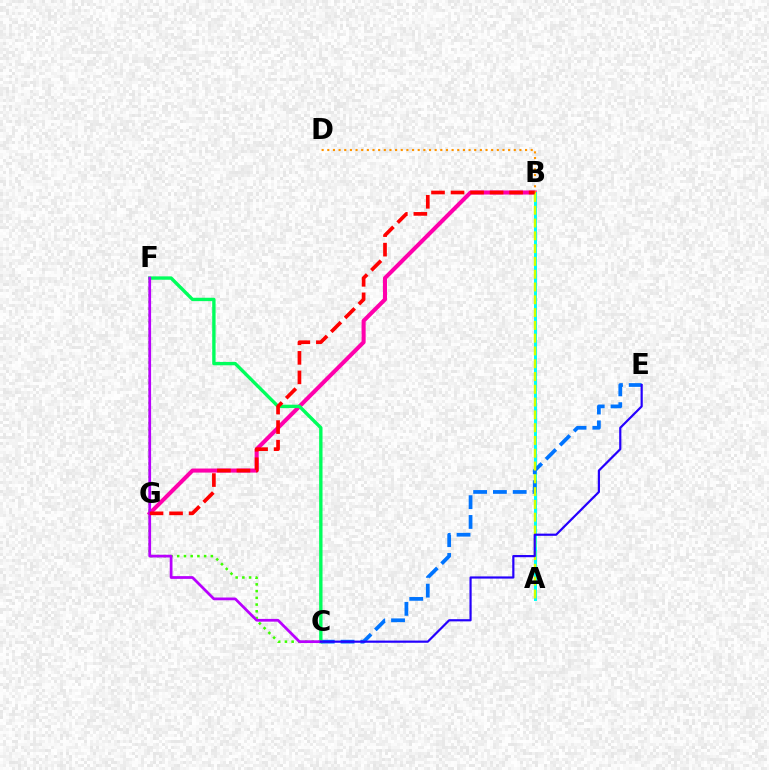{('B', 'G'): [{'color': '#ff00ac', 'line_style': 'solid', 'thickness': 2.92}, {'color': '#ff0000', 'line_style': 'dashed', 'thickness': 2.65}], ('A', 'B'): [{'color': '#00fff6', 'line_style': 'solid', 'thickness': 2.14}, {'color': '#d1ff00', 'line_style': 'dashed', 'thickness': 1.74}], ('C', 'E'): [{'color': '#0074ff', 'line_style': 'dashed', 'thickness': 2.69}, {'color': '#2500ff', 'line_style': 'solid', 'thickness': 1.58}], ('B', 'D'): [{'color': '#ff9400', 'line_style': 'dotted', 'thickness': 1.54}], ('C', 'F'): [{'color': '#3dff00', 'line_style': 'dotted', 'thickness': 1.83}, {'color': '#00ff5c', 'line_style': 'solid', 'thickness': 2.42}, {'color': '#b900ff', 'line_style': 'solid', 'thickness': 1.98}]}